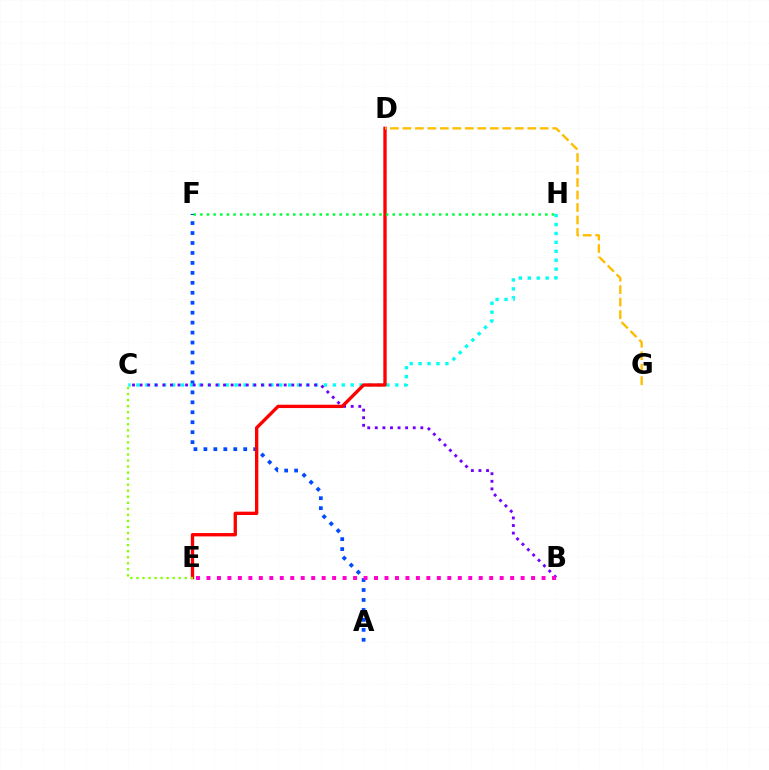{('A', 'F'): [{'color': '#004bff', 'line_style': 'dotted', 'thickness': 2.71}], ('C', 'H'): [{'color': '#00fff6', 'line_style': 'dotted', 'thickness': 2.43}], ('B', 'C'): [{'color': '#7200ff', 'line_style': 'dotted', 'thickness': 2.06}], ('D', 'E'): [{'color': '#ff0000', 'line_style': 'solid', 'thickness': 2.41}], ('D', 'G'): [{'color': '#ffbd00', 'line_style': 'dashed', 'thickness': 1.7}], ('B', 'E'): [{'color': '#ff00cf', 'line_style': 'dotted', 'thickness': 2.85}], ('C', 'E'): [{'color': '#84ff00', 'line_style': 'dotted', 'thickness': 1.64}], ('F', 'H'): [{'color': '#00ff39', 'line_style': 'dotted', 'thickness': 1.8}]}